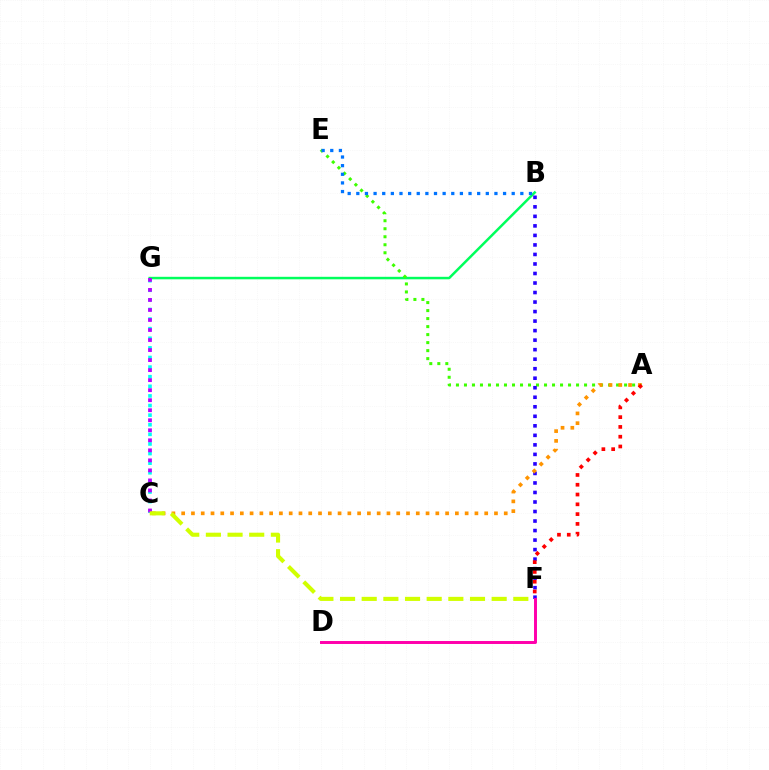{('B', 'G'): [{'color': '#00ff5c', 'line_style': 'solid', 'thickness': 1.8}], ('C', 'G'): [{'color': '#00fff6', 'line_style': 'dotted', 'thickness': 2.61}, {'color': '#b900ff', 'line_style': 'dotted', 'thickness': 2.72}], ('A', 'E'): [{'color': '#3dff00', 'line_style': 'dotted', 'thickness': 2.18}], ('B', 'F'): [{'color': '#2500ff', 'line_style': 'dotted', 'thickness': 2.59}], ('A', 'C'): [{'color': '#ff9400', 'line_style': 'dotted', 'thickness': 2.66}], ('C', 'F'): [{'color': '#d1ff00', 'line_style': 'dashed', 'thickness': 2.94}], ('D', 'F'): [{'color': '#ff00ac', 'line_style': 'solid', 'thickness': 2.13}], ('A', 'F'): [{'color': '#ff0000', 'line_style': 'dotted', 'thickness': 2.66}], ('B', 'E'): [{'color': '#0074ff', 'line_style': 'dotted', 'thickness': 2.35}]}